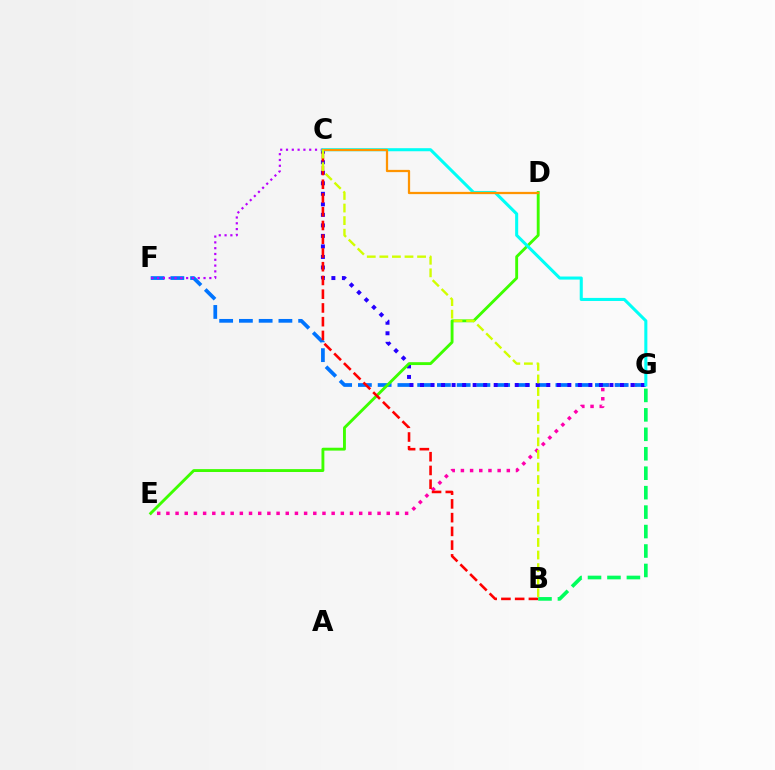{('E', 'G'): [{'color': '#ff00ac', 'line_style': 'dotted', 'thickness': 2.49}], ('F', 'G'): [{'color': '#0074ff', 'line_style': 'dashed', 'thickness': 2.68}], ('C', 'F'): [{'color': '#b900ff', 'line_style': 'dotted', 'thickness': 1.58}], ('C', 'G'): [{'color': '#2500ff', 'line_style': 'dotted', 'thickness': 2.86}, {'color': '#00fff6', 'line_style': 'solid', 'thickness': 2.2}], ('D', 'E'): [{'color': '#3dff00', 'line_style': 'solid', 'thickness': 2.07}], ('B', 'C'): [{'color': '#ff0000', 'line_style': 'dashed', 'thickness': 1.87}, {'color': '#d1ff00', 'line_style': 'dashed', 'thickness': 1.71}], ('C', 'D'): [{'color': '#ff9400', 'line_style': 'solid', 'thickness': 1.63}], ('B', 'G'): [{'color': '#00ff5c', 'line_style': 'dashed', 'thickness': 2.64}]}